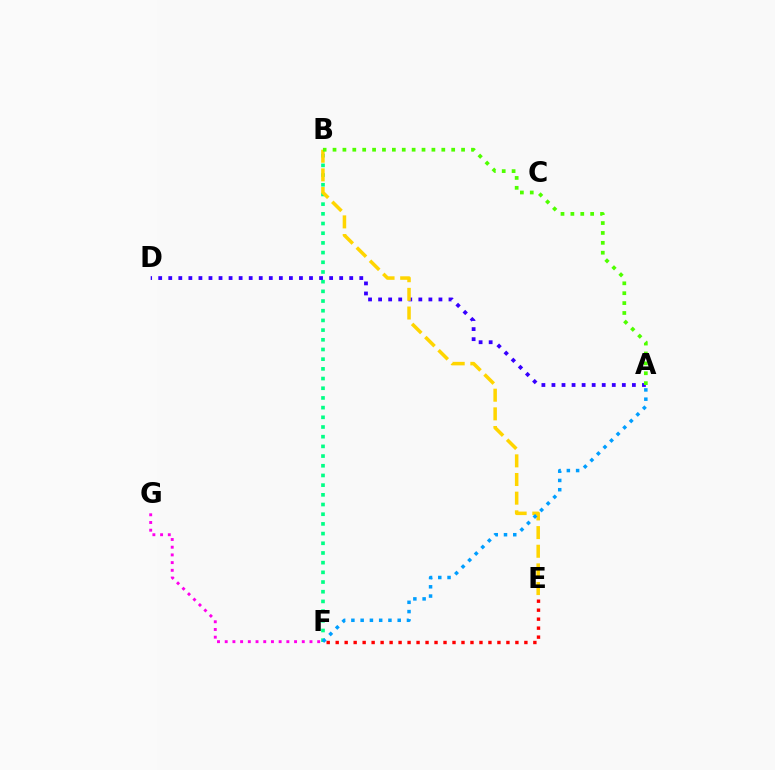{('B', 'F'): [{'color': '#00ff86', 'line_style': 'dotted', 'thickness': 2.63}], ('A', 'D'): [{'color': '#3700ff', 'line_style': 'dotted', 'thickness': 2.73}], ('F', 'G'): [{'color': '#ff00ed', 'line_style': 'dotted', 'thickness': 2.09}], ('B', 'E'): [{'color': '#ffd500', 'line_style': 'dashed', 'thickness': 2.53}], ('E', 'F'): [{'color': '#ff0000', 'line_style': 'dotted', 'thickness': 2.44}], ('A', 'F'): [{'color': '#009eff', 'line_style': 'dotted', 'thickness': 2.52}], ('A', 'B'): [{'color': '#4fff00', 'line_style': 'dotted', 'thickness': 2.69}]}